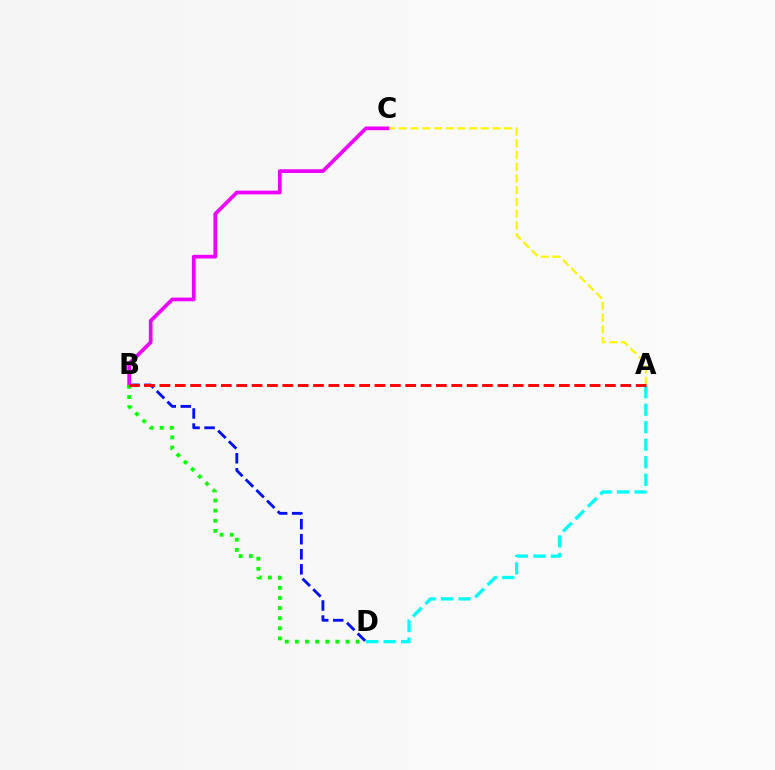{('A', 'D'): [{'color': '#00fff6', 'line_style': 'dashed', 'thickness': 2.38}], ('A', 'C'): [{'color': '#fcf500', 'line_style': 'dashed', 'thickness': 1.59}], ('B', 'D'): [{'color': '#0010ff', 'line_style': 'dashed', 'thickness': 2.04}, {'color': '#08ff00', 'line_style': 'dotted', 'thickness': 2.75}], ('B', 'C'): [{'color': '#ee00ff', 'line_style': 'solid', 'thickness': 2.67}], ('A', 'B'): [{'color': '#ff0000', 'line_style': 'dashed', 'thickness': 2.09}]}